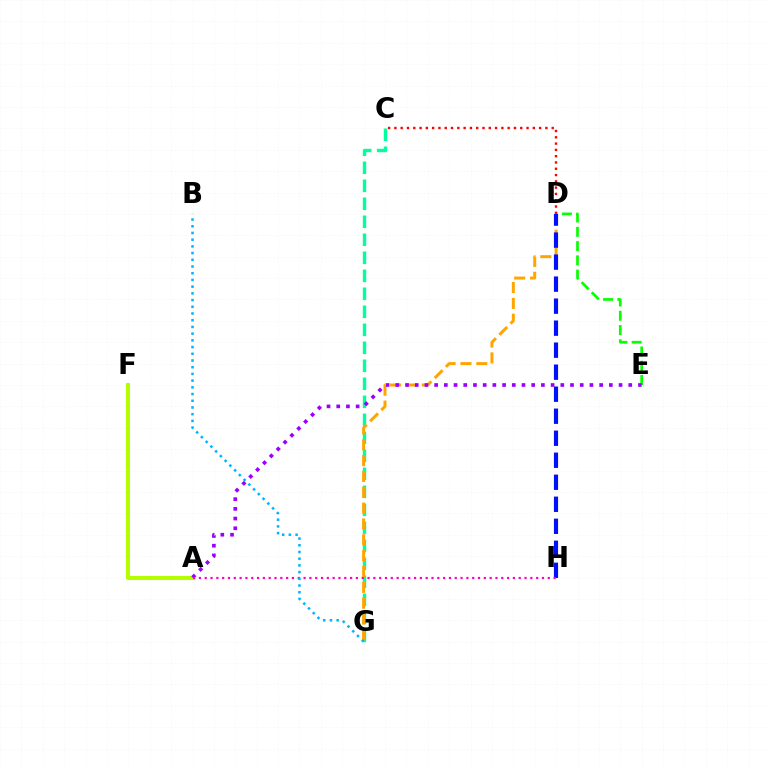{('D', 'E'): [{'color': '#08ff00', 'line_style': 'dashed', 'thickness': 1.94}], ('C', 'D'): [{'color': '#ff0000', 'line_style': 'dotted', 'thickness': 1.71}], ('C', 'G'): [{'color': '#00ff9d', 'line_style': 'dashed', 'thickness': 2.45}], ('D', 'G'): [{'color': '#ffa500', 'line_style': 'dashed', 'thickness': 2.15}], ('A', 'F'): [{'color': '#b3ff00', 'line_style': 'solid', 'thickness': 2.91}], ('A', 'E'): [{'color': '#9b00ff', 'line_style': 'dotted', 'thickness': 2.64}], ('D', 'H'): [{'color': '#0010ff', 'line_style': 'dashed', 'thickness': 2.99}], ('A', 'H'): [{'color': '#ff00bd', 'line_style': 'dotted', 'thickness': 1.58}], ('B', 'G'): [{'color': '#00b5ff', 'line_style': 'dotted', 'thickness': 1.82}]}